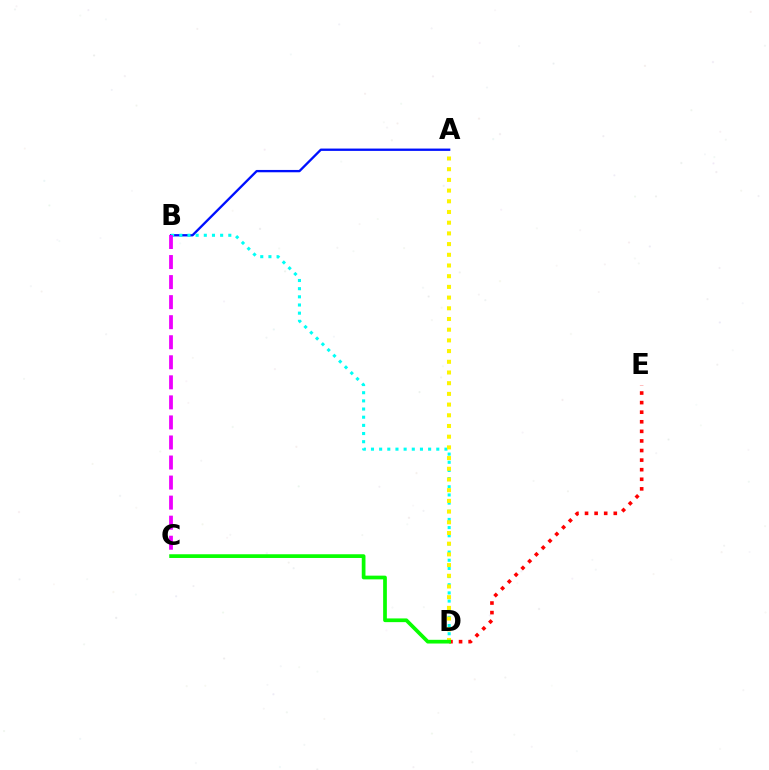{('A', 'B'): [{'color': '#0010ff', 'line_style': 'solid', 'thickness': 1.67}], ('B', 'D'): [{'color': '#00fff6', 'line_style': 'dotted', 'thickness': 2.22}], ('D', 'E'): [{'color': '#ff0000', 'line_style': 'dotted', 'thickness': 2.6}], ('B', 'C'): [{'color': '#ee00ff', 'line_style': 'dashed', 'thickness': 2.72}], ('A', 'D'): [{'color': '#fcf500', 'line_style': 'dotted', 'thickness': 2.91}], ('C', 'D'): [{'color': '#08ff00', 'line_style': 'solid', 'thickness': 2.68}]}